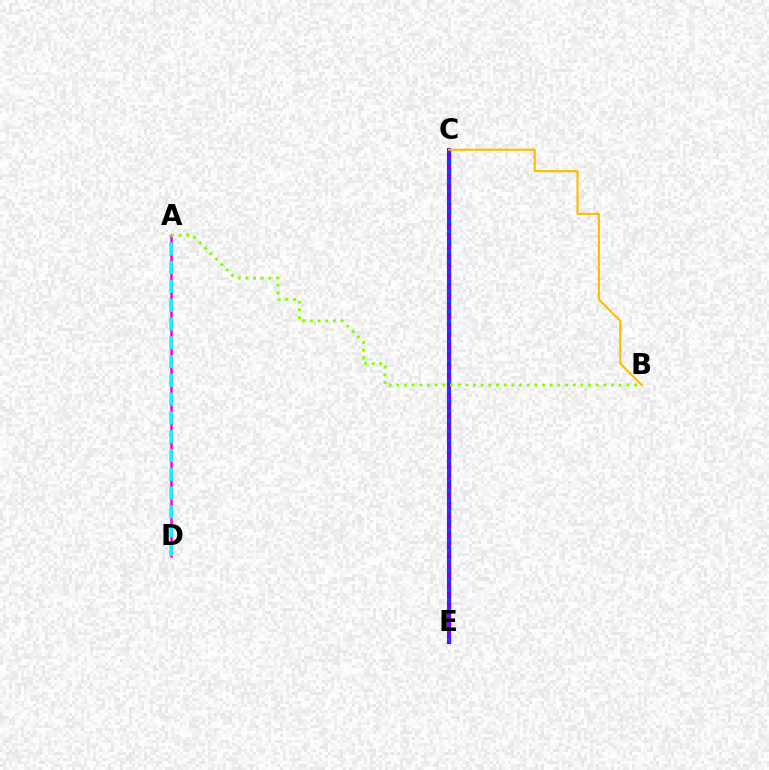{('C', 'E'): [{'color': '#00ff39', 'line_style': 'dotted', 'thickness': 2.25}, {'color': '#ff0000', 'line_style': 'dashed', 'thickness': 2.36}, {'color': '#7200ff', 'line_style': 'solid', 'thickness': 2.97}, {'color': '#004bff', 'line_style': 'dotted', 'thickness': 2.71}], ('A', 'D'): [{'color': '#ff00cf', 'line_style': 'solid', 'thickness': 1.81}, {'color': '#00fff6', 'line_style': 'dashed', 'thickness': 2.55}], ('A', 'B'): [{'color': '#84ff00', 'line_style': 'dotted', 'thickness': 2.08}], ('B', 'C'): [{'color': '#ffbd00', 'line_style': 'solid', 'thickness': 1.52}]}